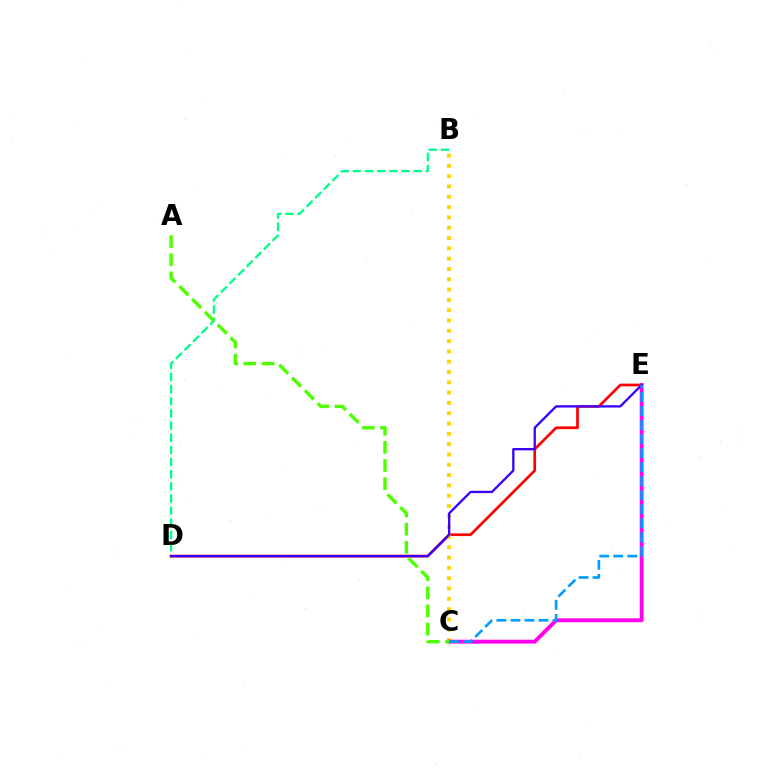{('D', 'E'): [{'color': '#ff0000', 'line_style': 'solid', 'thickness': 1.95}, {'color': '#3700ff', 'line_style': 'solid', 'thickness': 1.66}], ('B', 'C'): [{'color': '#ffd500', 'line_style': 'dotted', 'thickness': 2.8}], ('B', 'D'): [{'color': '#00ff86', 'line_style': 'dashed', 'thickness': 1.65}], ('C', 'E'): [{'color': '#ff00ed', 'line_style': 'solid', 'thickness': 2.8}, {'color': '#009eff', 'line_style': 'dashed', 'thickness': 1.91}], ('A', 'C'): [{'color': '#4fff00', 'line_style': 'dashed', 'thickness': 2.46}]}